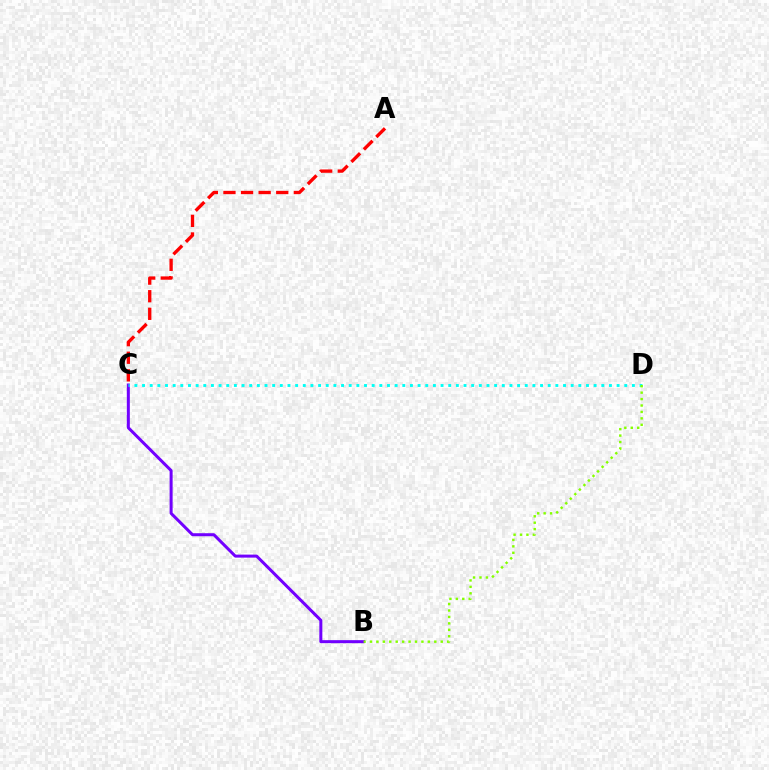{('B', 'C'): [{'color': '#7200ff', 'line_style': 'solid', 'thickness': 2.17}], ('C', 'D'): [{'color': '#00fff6', 'line_style': 'dotted', 'thickness': 2.08}], ('A', 'C'): [{'color': '#ff0000', 'line_style': 'dashed', 'thickness': 2.39}], ('B', 'D'): [{'color': '#84ff00', 'line_style': 'dotted', 'thickness': 1.75}]}